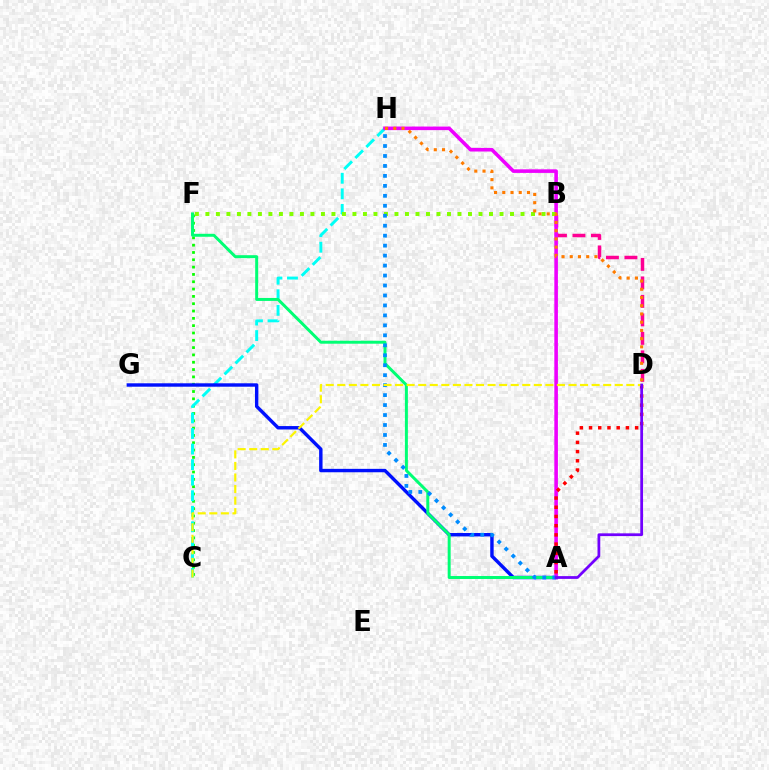{('B', 'D'): [{'color': '#ff0094', 'line_style': 'dashed', 'thickness': 2.51}], ('C', 'F'): [{'color': '#08ff00', 'line_style': 'dotted', 'thickness': 1.99}], ('C', 'H'): [{'color': '#00fff6', 'line_style': 'dashed', 'thickness': 2.11}], ('A', 'G'): [{'color': '#0010ff', 'line_style': 'solid', 'thickness': 2.46}], ('A', 'H'): [{'color': '#ee00ff', 'line_style': 'solid', 'thickness': 2.58}, {'color': '#008cff', 'line_style': 'dotted', 'thickness': 2.71}], ('B', 'F'): [{'color': '#84ff00', 'line_style': 'dotted', 'thickness': 2.85}], ('A', 'F'): [{'color': '#00ff74', 'line_style': 'solid', 'thickness': 2.14}], ('D', 'H'): [{'color': '#ff7c00', 'line_style': 'dotted', 'thickness': 2.24}], ('A', 'D'): [{'color': '#ff0000', 'line_style': 'dotted', 'thickness': 2.5}, {'color': '#7200ff', 'line_style': 'solid', 'thickness': 1.99}], ('C', 'D'): [{'color': '#fcf500', 'line_style': 'dashed', 'thickness': 1.57}]}